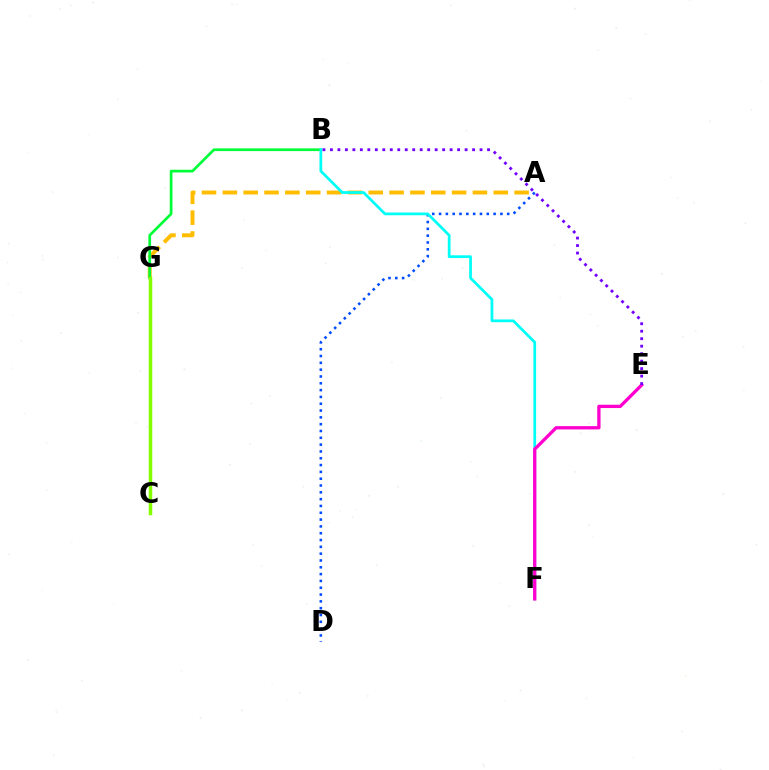{('C', 'G'): [{'color': '#ff0000', 'line_style': 'solid', 'thickness': 1.98}, {'color': '#84ff00', 'line_style': 'solid', 'thickness': 2.51}], ('A', 'G'): [{'color': '#ffbd00', 'line_style': 'dashed', 'thickness': 2.83}], ('B', 'G'): [{'color': '#00ff39', 'line_style': 'solid', 'thickness': 1.96}], ('A', 'D'): [{'color': '#004bff', 'line_style': 'dotted', 'thickness': 1.85}], ('B', 'F'): [{'color': '#00fff6', 'line_style': 'solid', 'thickness': 1.98}], ('E', 'F'): [{'color': '#ff00cf', 'line_style': 'solid', 'thickness': 2.38}], ('B', 'E'): [{'color': '#7200ff', 'line_style': 'dotted', 'thickness': 2.03}]}